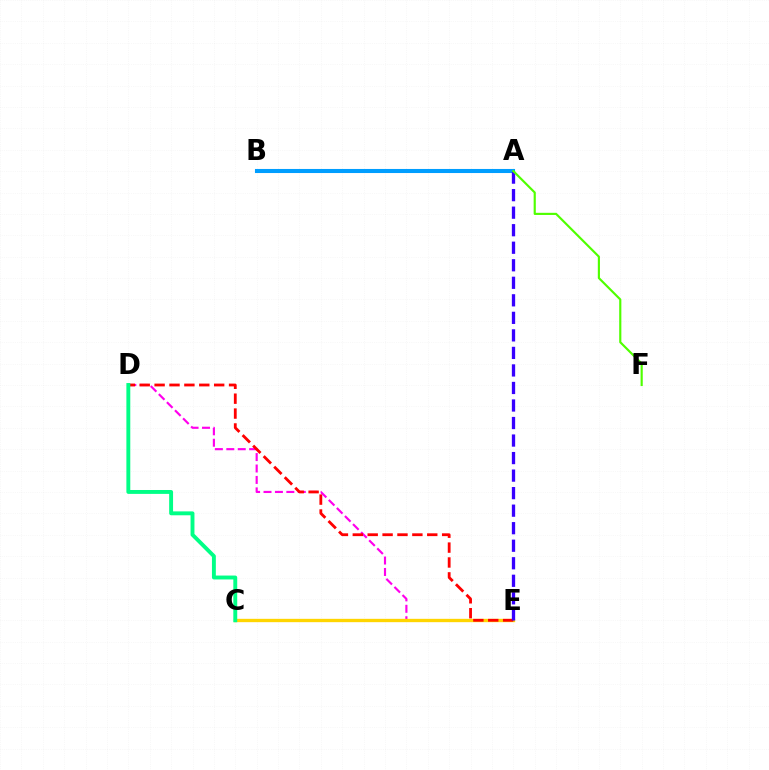{('D', 'E'): [{'color': '#ff00ed', 'line_style': 'dashed', 'thickness': 1.55}, {'color': '#ff0000', 'line_style': 'dashed', 'thickness': 2.02}], ('C', 'E'): [{'color': '#ffd500', 'line_style': 'solid', 'thickness': 2.4}], ('A', 'B'): [{'color': '#009eff', 'line_style': 'solid', 'thickness': 2.93}], ('A', 'E'): [{'color': '#3700ff', 'line_style': 'dashed', 'thickness': 2.38}], ('C', 'D'): [{'color': '#00ff86', 'line_style': 'solid', 'thickness': 2.81}], ('A', 'F'): [{'color': '#4fff00', 'line_style': 'solid', 'thickness': 1.55}]}